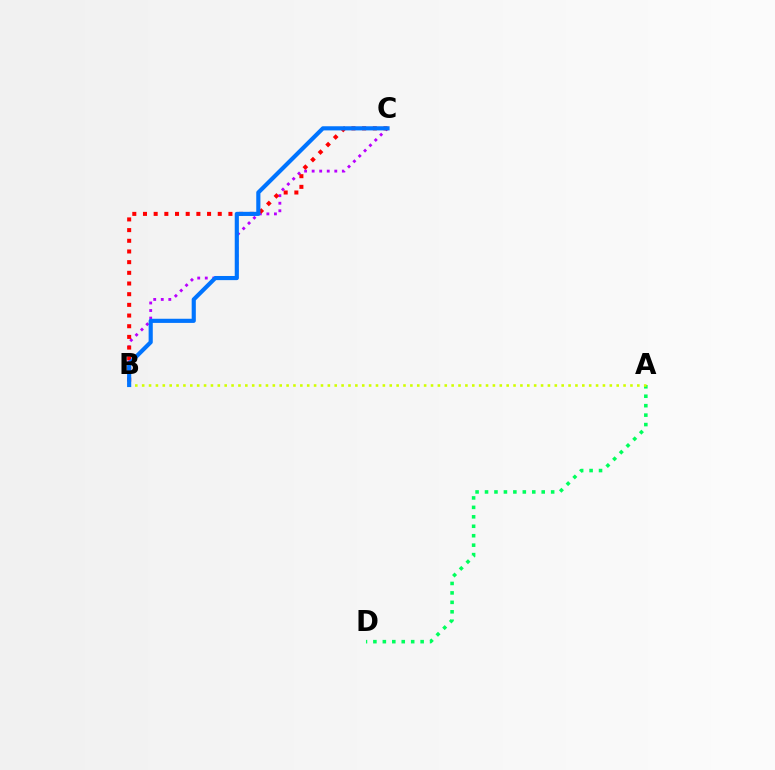{('B', 'C'): [{'color': '#b900ff', 'line_style': 'dotted', 'thickness': 2.05}, {'color': '#ff0000', 'line_style': 'dotted', 'thickness': 2.9}, {'color': '#0074ff', 'line_style': 'solid', 'thickness': 2.98}], ('A', 'D'): [{'color': '#00ff5c', 'line_style': 'dotted', 'thickness': 2.57}], ('A', 'B'): [{'color': '#d1ff00', 'line_style': 'dotted', 'thickness': 1.87}]}